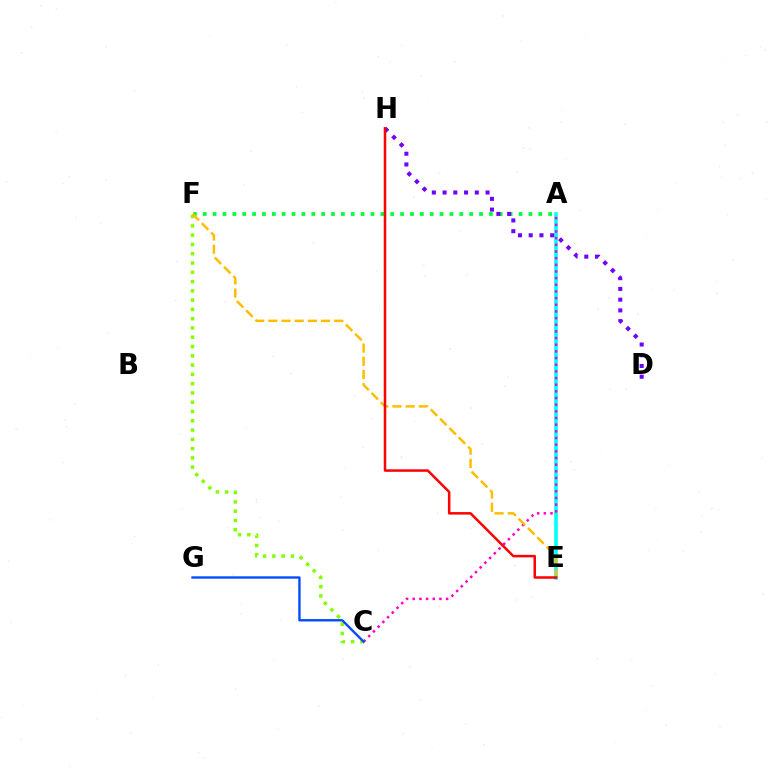{('A', 'E'): [{'color': '#00fff6', 'line_style': 'solid', 'thickness': 2.6}], ('C', 'F'): [{'color': '#84ff00', 'line_style': 'dotted', 'thickness': 2.52}], ('A', 'F'): [{'color': '#00ff39', 'line_style': 'dotted', 'thickness': 2.68}], ('D', 'H'): [{'color': '#7200ff', 'line_style': 'dotted', 'thickness': 2.92}], ('A', 'C'): [{'color': '#ff00cf', 'line_style': 'dotted', 'thickness': 1.81}], ('C', 'G'): [{'color': '#004bff', 'line_style': 'solid', 'thickness': 1.7}], ('E', 'F'): [{'color': '#ffbd00', 'line_style': 'dashed', 'thickness': 1.79}], ('E', 'H'): [{'color': '#ff0000', 'line_style': 'solid', 'thickness': 1.8}]}